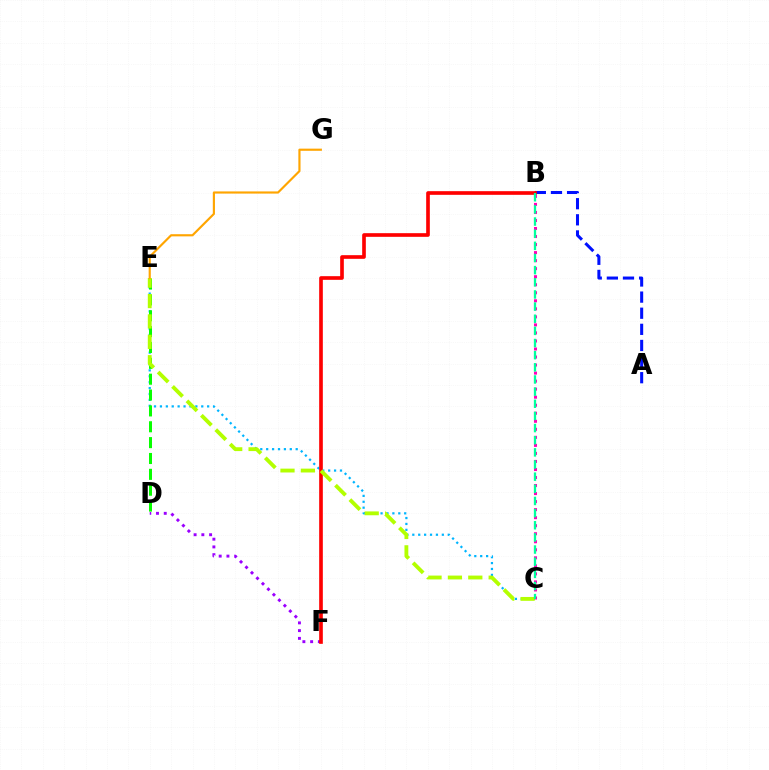{('C', 'E'): [{'color': '#00b5ff', 'line_style': 'dotted', 'thickness': 1.6}, {'color': '#b3ff00', 'line_style': 'dashed', 'thickness': 2.77}], ('A', 'B'): [{'color': '#0010ff', 'line_style': 'dashed', 'thickness': 2.19}], ('D', 'F'): [{'color': '#9b00ff', 'line_style': 'dotted', 'thickness': 2.1}], ('B', 'C'): [{'color': '#ff00bd', 'line_style': 'dotted', 'thickness': 2.18}, {'color': '#00ff9d', 'line_style': 'dashed', 'thickness': 1.65}], ('D', 'E'): [{'color': '#08ff00', 'line_style': 'dashed', 'thickness': 2.15}], ('B', 'F'): [{'color': '#ff0000', 'line_style': 'solid', 'thickness': 2.63}], ('E', 'G'): [{'color': '#ffa500', 'line_style': 'solid', 'thickness': 1.55}]}